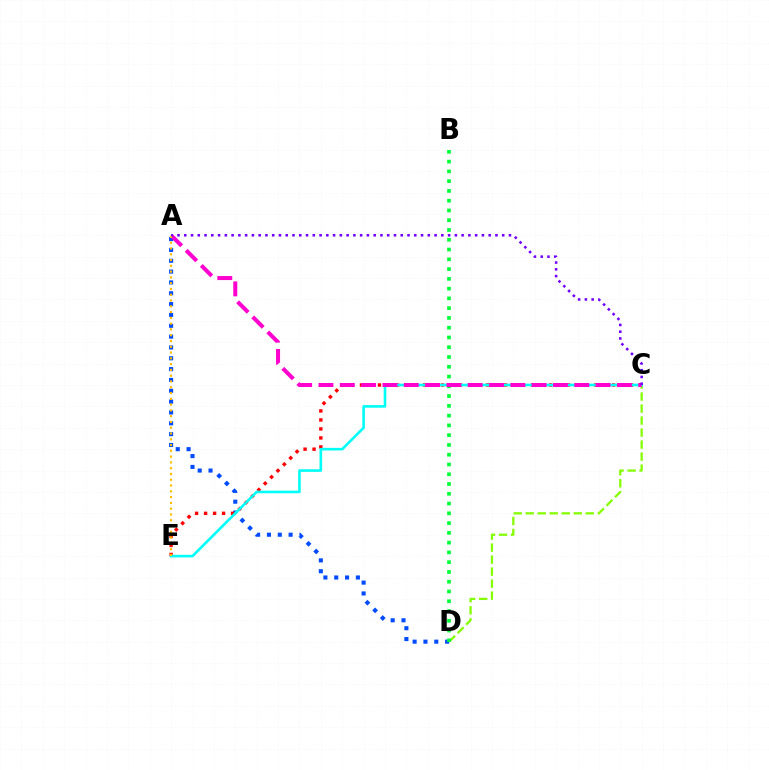{('A', 'D'): [{'color': '#004bff', 'line_style': 'dotted', 'thickness': 2.94}], ('C', 'D'): [{'color': '#84ff00', 'line_style': 'dashed', 'thickness': 1.63}], ('C', 'E'): [{'color': '#ff0000', 'line_style': 'dotted', 'thickness': 2.45}, {'color': '#00fff6', 'line_style': 'solid', 'thickness': 1.88}], ('B', 'D'): [{'color': '#00ff39', 'line_style': 'dotted', 'thickness': 2.65}], ('A', 'C'): [{'color': '#ff00cf', 'line_style': 'dashed', 'thickness': 2.9}, {'color': '#7200ff', 'line_style': 'dotted', 'thickness': 1.84}], ('A', 'E'): [{'color': '#ffbd00', 'line_style': 'dotted', 'thickness': 1.57}]}